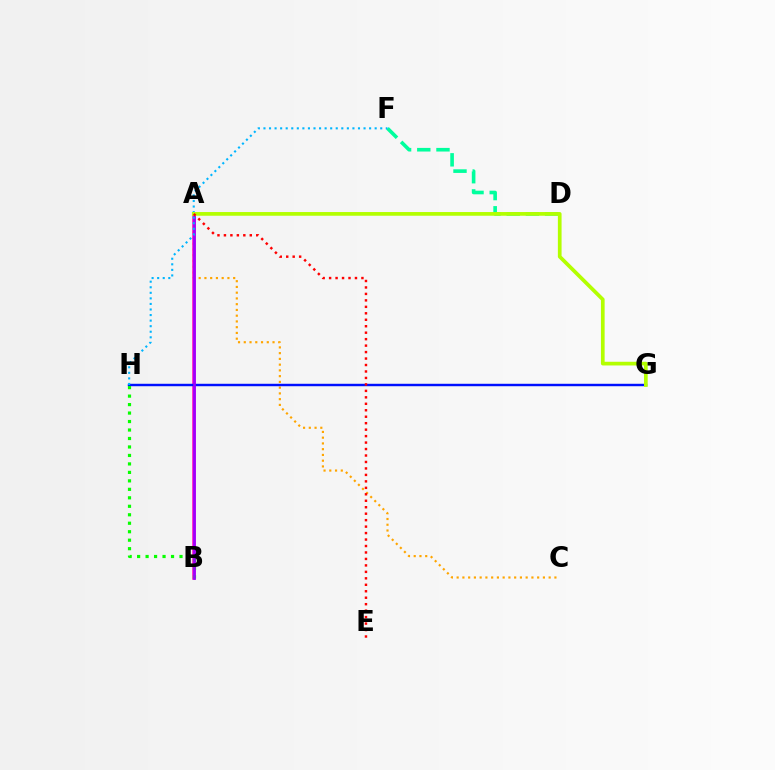{('A', 'C'): [{'color': '#ffa500', 'line_style': 'dotted', 'thickness': 1.56}], ('A', 'B'): [{'color': '#ff00bd', 'line_style': 'solid', 'thickness': 2.52}, {'color': '#9b00ff', 'line_style': 'solid', 'thickness': 1.9}], ('G', 'H'): [{'color': '#0010ff', 'line_style': 'solid', 'thickness': 1.75}], ('D', 'F'): [{'color': '#00ff9d', 'line_style': 'dashed', 'thickness': 2.61}], ('B', 'H'): [{'color': '#08ff00', 'line_style': 'dotted', 'thickness': 2.3}], ('F', 'H'): [{'color': '#00b5ff', 'line_style': 'dotted', 'thickness': 1.51}], ('A', 'G'): [{'color': '#b3ff00', 'line_style': 'solid', 'thickness': 2.66}], ('A', 'E'): [{'color': '#ff0000', 'line_style': 'dotted', 'thickness': 1.76}]}